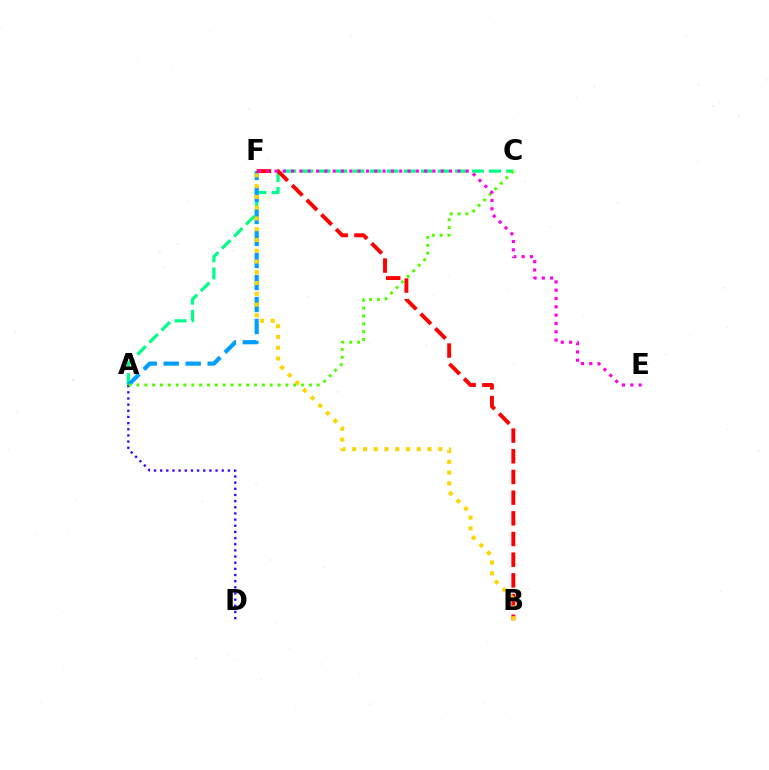{('A', 'C'): [{'color': '#00ff86', 'line_style': 'dashed', 'thickness': 2.32}, {'color': '#4fff00', 'line_style': 'dotted', 'thickness': 2.13}], ('A', 'F'): [{'color': '#009eff', 'line_style': 'dashed', 'thickness': 2.99}], ('B', 'F'): [{'color': '#ff0000', 'line_style': 'dashed', 'thickness': 2.81}, {'color': '#ffd500', 'line_style': 'dotted', 'thickness': 2.92}], ('A', 'D'): [{'color': '#3700ff', 'line_style': 'dotted', 'thickness': 1.67}], ('E', 'F'): [{'color': '#ff00ed', 'line_style': 'dotted', 'thickness': 2.26}]}